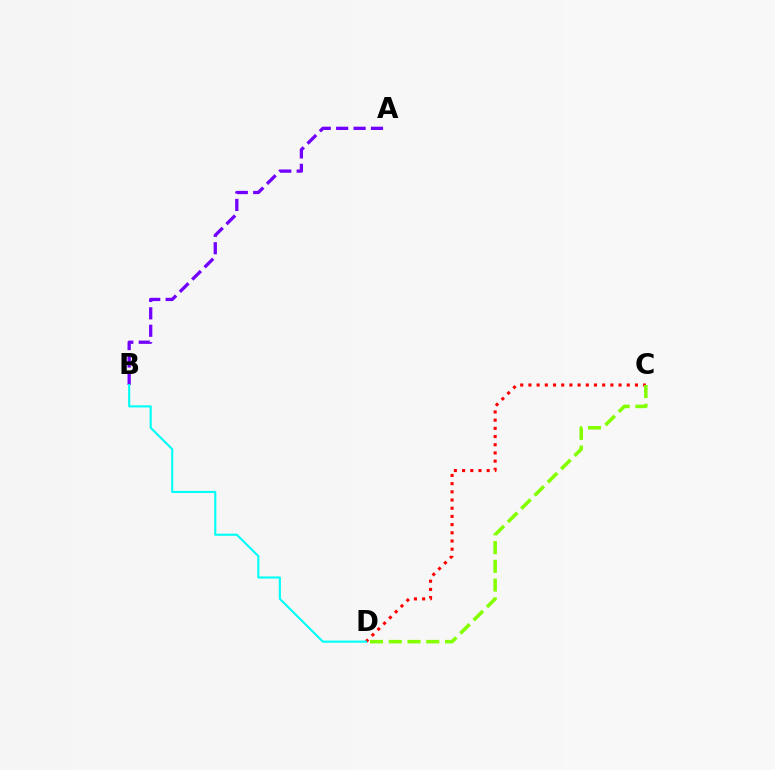{('A', 'B'): [{'color': '#7200ff', 'line_style': 'dashed', 'thickness': 2.37}], ('C', 'D'): [{'color': '#ff0000', 'line_style': 'dotted', 'thickness': 2.23}, {'color': '#84ff00', 'line_style': 'dashed', 'thickness': 2.55}], ('B', 'D'): [{'color': '#00fff6', 'line_style': 'solid', 'thickness': 1.53}]}